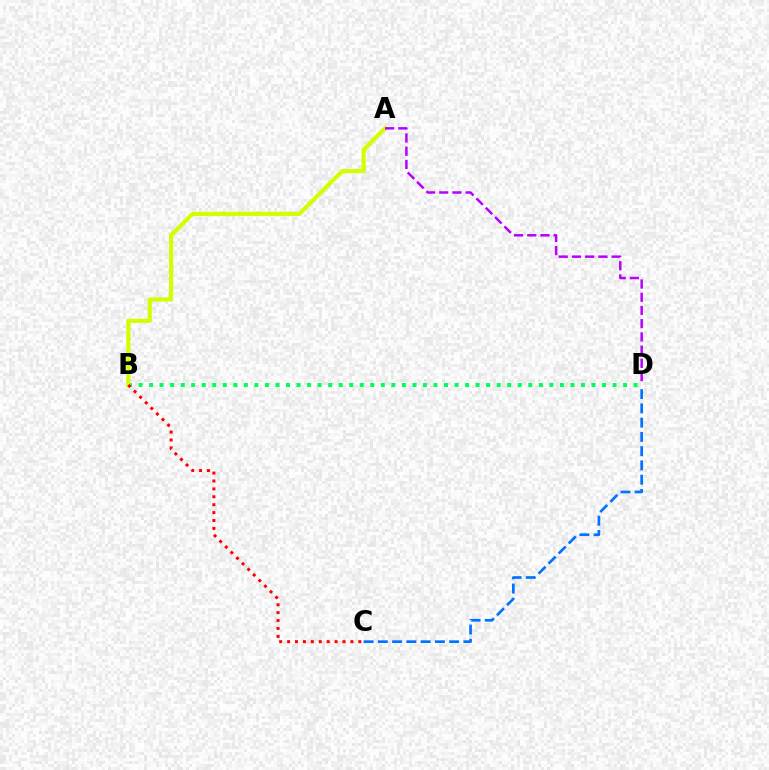{('B', 'D'): [{'color': '#00ff5c', 'line_style': 'dotted', 'thickness': 2.86}], ('A', 'B'): [{'color': '#d1ff00', 'line_style': 'solid', 'thickness': 2.98}], ('C', 'D'): [{'color': '#0074ff', 'line_style': 'dashed', 'thickness': 1.94}], ('A', 'D'): [{'color': '#b900ff', 'line_style': 'dashed', 'thickness': 1.8}], ('B', 'C'): [{'color': '#ff0000', 'line_style': 'dotted', 'thickness': 2.15}]}